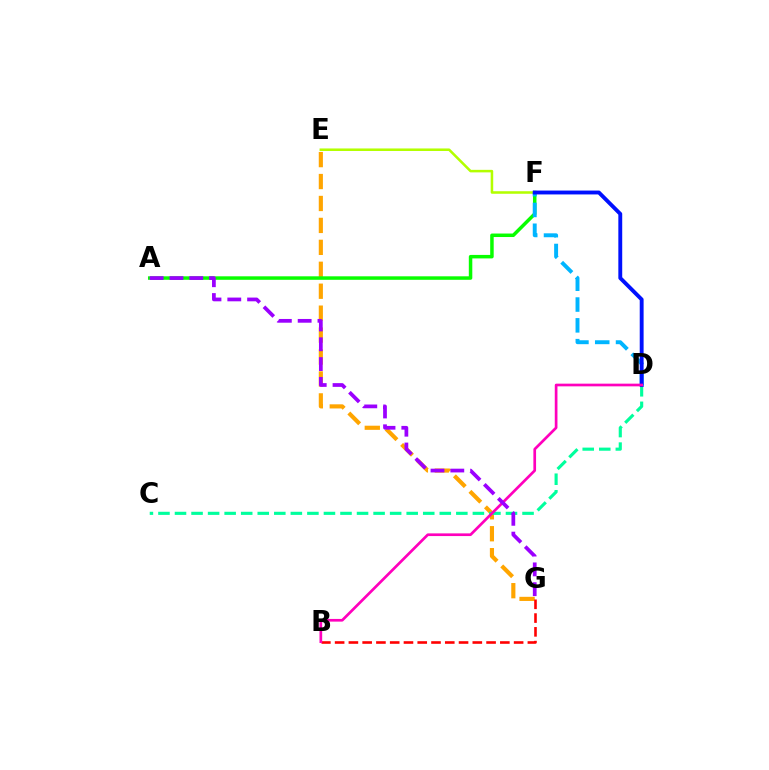{('E', 'G'): [{'color': '#ffa500', 'line_style': 'dashed', 'thickness': 2.98}], ('B', 'G'): [{'color': '#ff0000', 'line_style': 'dashed', 'thickness': 1.87}], ('E', 'F'): [{'color': '#b3ff00', 'line_style': 'solid', 'thickness': 1.83}], ('A', 'F'): [{'color': '#08ff00', 'line_style': 'solid', 'thickness': 2.52}], ('D', 'F'): [{'color': '#00b5ff', 'line_style': 'dashed', 'thickness': 2.83}, {'color': '#0010ff', 'line_style': 'solid', 'thickness': 2.79}], ('C', 'D'): [{'color': '#00ff9d', 'line_style': 'dashed', 'thickness': 2.25}], ('B', 'D'): [{'color': '#ff00bd', 'line_style': 'solid', 'thickness': 1.94}], ('A', 'G'): [{'color': '#9b00ff', 'line_style': 'dashed', 'thickness': 2.69}]}